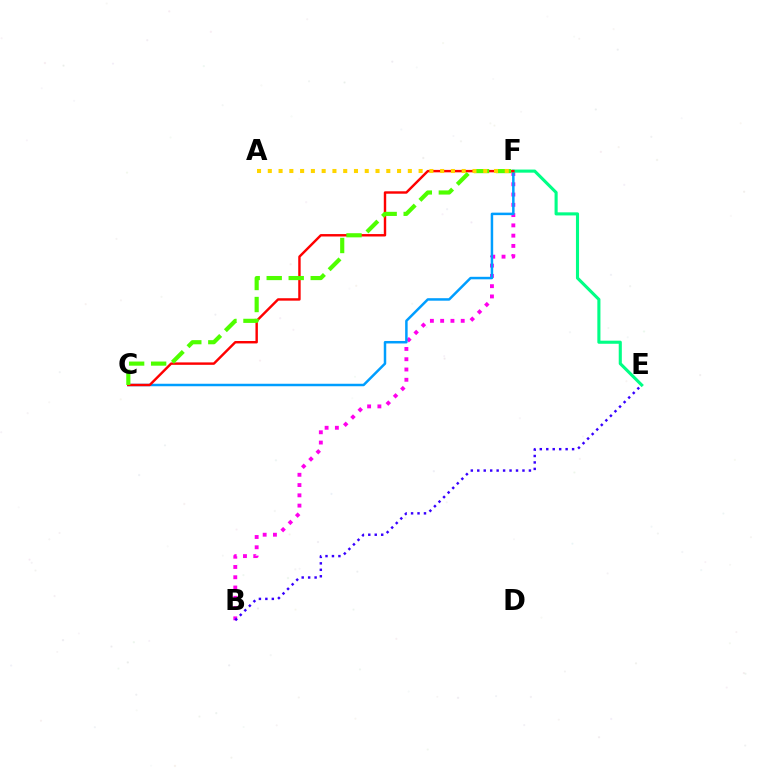{('B', 'F'): [{'color': '#ff00ed', 'line_style': 'dotted', 'thickness': 2.79}], ('B', 'E'): [{'color': '#3700ff', 'line_style': 'dotted', 'thickness': 1.75}], ('C', 'F'): [{'color': '#009eff', 'line_style': 'solid', 'thickness': 1.8}, {'color': '#ff0000', 'line_style': 'solid', 'thickness': 1.74}, {'color': '#4fff00', 'line_style': 'dashed', 'thickness': 2.99}], ('E', 'F'): [{'color': '#00ff86', 'line_style': 'solid', 'thickness': 2.23}], ('A', 'F'): [{'color': '#ffd500', 'line_style': 'dotted', 'thickness': 2.93}]}